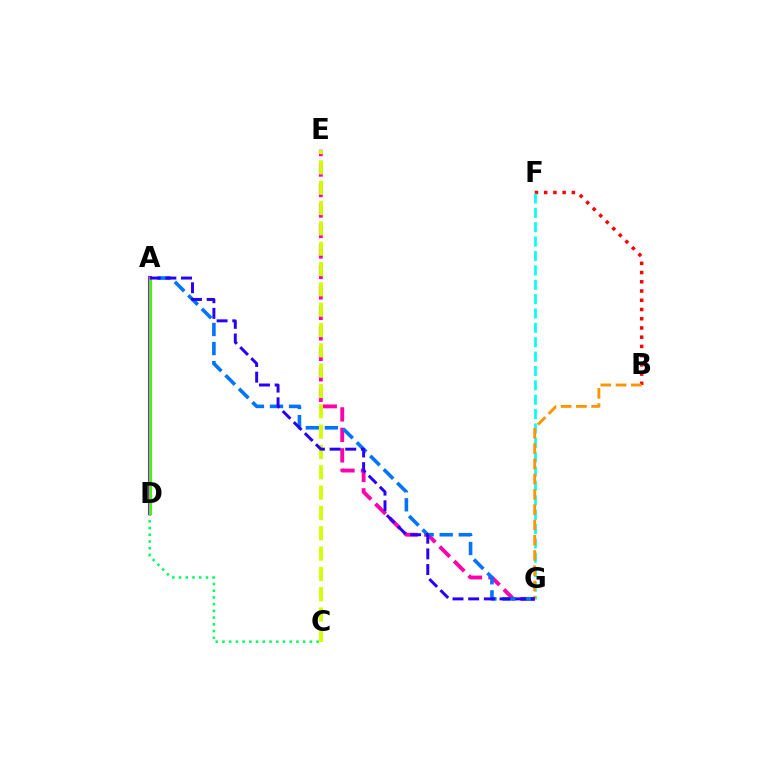{('B', 'F'): [{'color': '#ff0000', 'line_style': 'dotted', 'thickness': 2.51}], ('E', 'G'): [{'color': '#ff00ac', 'line_style': 'dashed', 'thickness': 2.78}], ('F', 'G'): [{'color': '#00fff6', 'line_style': 'dashed', 'thickness': 1.95}], ('C', 'D'): [{'color': '#00ff5c', 'line_style': 'dotted', 'thickness': 1.83}], ('B', 'G'): [{'color': '#ff9400', 'line_style': 'dashed', 'thickness': 2.07}], ('A', 'G'): [{'color': '#0074ff', 'line_style': 'dashed', 'thickness': 2.59}, {'color': '#2500ff', 'line_style': 'dashed', 'thickness': 2.13}], ('A', 'D'): [{'color': '#b900ff', 'line_style': 'solid', 'thickness': 2.96}, {'color': '#3dff00', 'line_style': 'solid', 'thickness': 2.09}], ('C', 'E'): [{'color': '#d1ff00', 'line_style': 'dashed', 'thickness': 2.76}]}